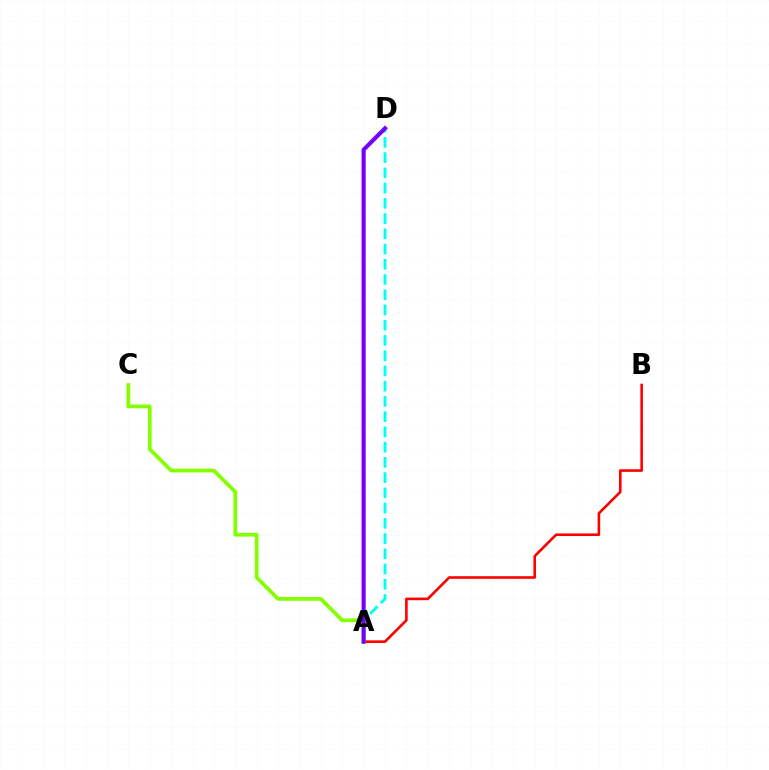{('A', 'D'): [{'color': '#00fff6', 'line_style': 'dashed', 'thickness': 2.07}, {'color': '#7200ff', 'line_style': 'solid', 'thickness': 2.95}], ('A', 'B'): [{'color': '#ff0000', 'line_style': 'solid', 'thickness': 1.88}], ('A', 'C'): [{'color': '#84ff00', 'line_style': 'solid', 'thickness': 2.71}]}